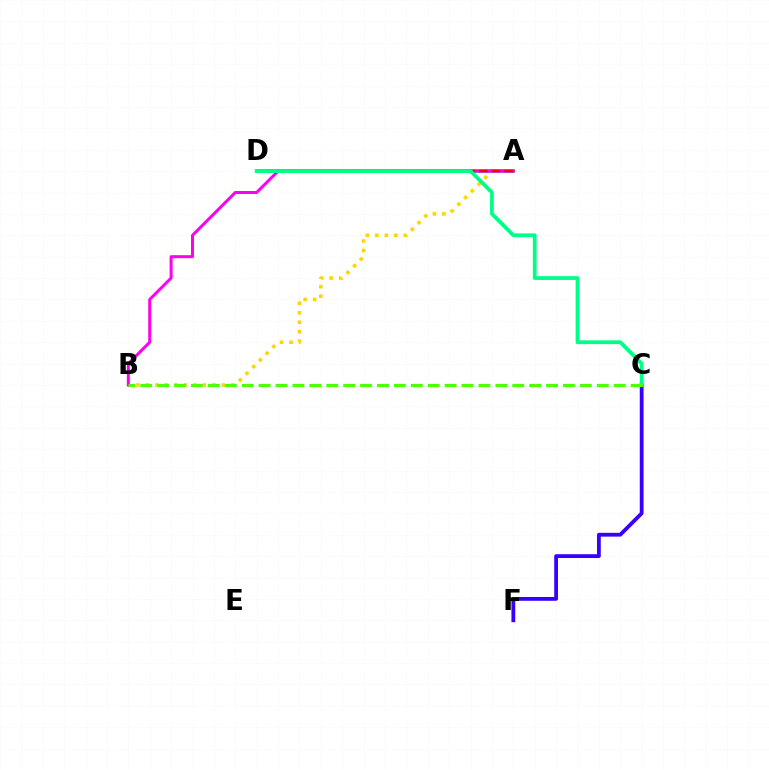{('A', 'B'): [{'color': '#ffd500', 'line_style': 'dotted', 'thickness': 2.58}, {'color': '#ff00ed', 'line_style': 'solid', 'thickness': 2.15}], ('A', 'D'): [{'color': '#009eff', 'line_style': 'solid', 'thickness': 2.53}, {'color': '#ff0000', 'line_style': 'dashed', 'thickness': 1.72}], ('C', 'F'): [{'color': '#3700ff', 'line_style': 'solid', 'thickness': 2.73}], ('C', 'D'): [{'color': '#00ff86', 'line_style': 'solid', 'thickness': 2.72}], ('B', 'C'): [{'color': '#4fff00', 'line_style': 'dashed', 'thickness': 2.3}]}